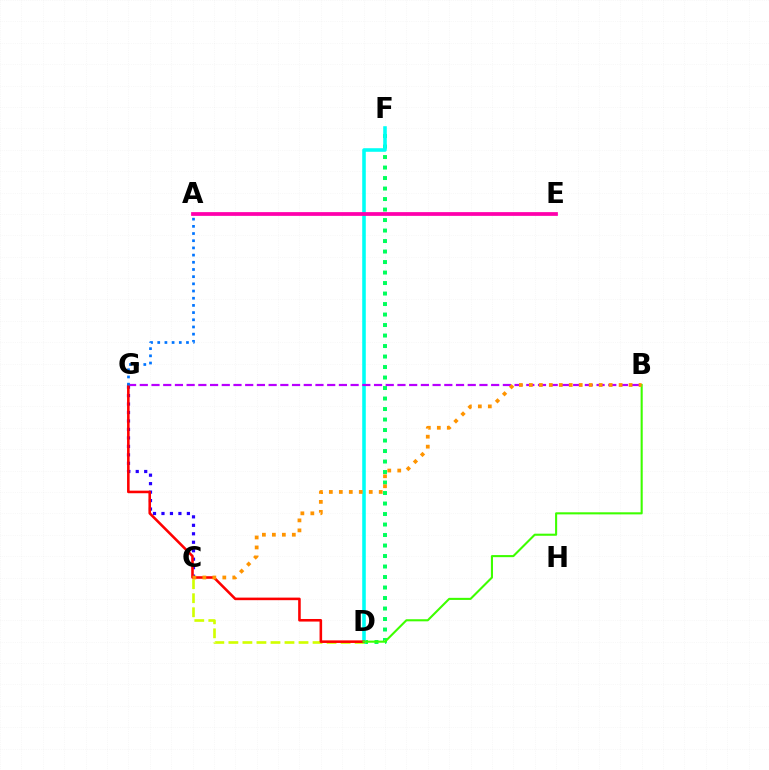{('D', 'F'): [{'color': '#00ff5c', 'line_style': 'dotted', 'thickness': 2.85}, {'color': '#00fff6', 'line_style': 'solid', 'thickness': 2.57}], ('C', 'G'): [{'color': '#2500ff', 'line_style': 'dotted', 'thickness': 2.3}], ('B', 'G'): [{'color': '#b900ff', 'line_style': 'dashed', 'thickness': 1.59}], ('C', 'D'): [{'color': '#d1ff00', 'line_style': 'dashed', 'thickness': 1.91}], ('D', 'G'): [{'color': '#ff0000', 'line_style': 'solid', 'thickness': 1.85}], ('B', 'D'): [{'color': '#3dff00', 'line_style': 'solid', 'thickness': 1.51}], ('A', 'G'): [{'color': '#0074ff', 'line_style': 'dotted', 'thickness': 1.95}], ('B', 'C'): [{'color': '#ff9400', 'line_style': 'dotted', 'thickness': 2.71}], ('A', 'E'): [{'color': '#ff00ac', 'line_style': 'solid', 'thickness': 2.7}]}